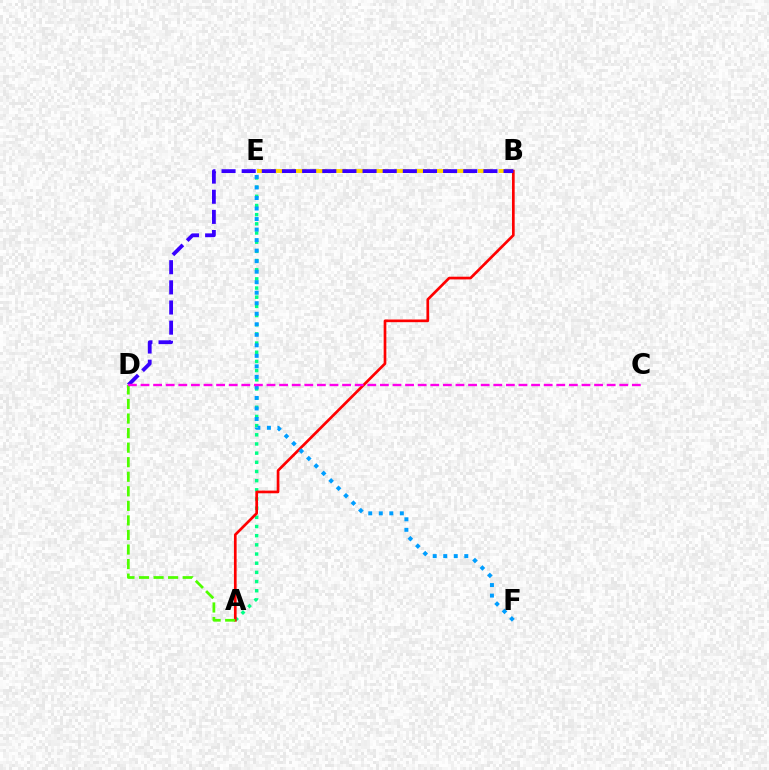{('A', 'E'): [{'color': '#00ff86', 'line_style': 'dotted', 'thickness': 2.49}], ('B', 'E'): [{'color': '#ffd500', 'line_style': 'dashed', 'thickness': 2.81}], ('A', 'B'): [{'color': '#ff0000', 'line_style': 'solid', 'thickness': 1.93}], ('E', 'F'): [{'color': '#009eff', 'line_style': 'dotted', 'thickness': 2.86}], ('A', 'D'): [{'color': '#4fff00', 'line_style': 'dashed', 'thickness': 1.98}], ('B', 'D'): [{'color': '#3700ff', 'line_style': 'dashed', 'thickness': 2.74}], ('C', 'D'): [{'color': '#ff00ed', 'line_style': 'dashed', 'thickness': 1.71}]}